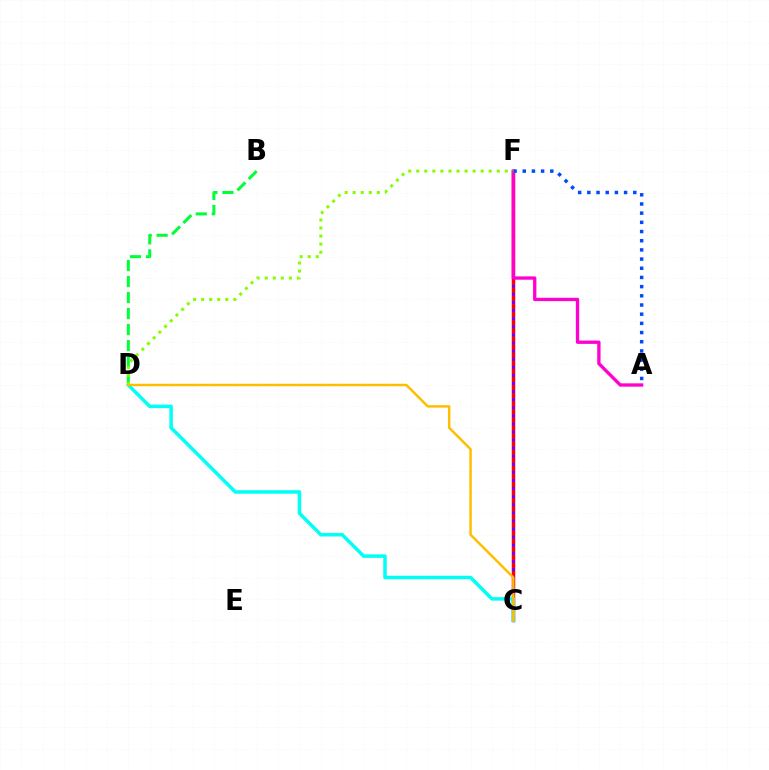{('C', 'F'): [{'color': '#ff0000', 'line_style': 'solid', 'thickness': 2.51}, {'color': '#7200ff', 'line_style': 'dotted', 'thickness': 2.2}], ('B', 'D'): [{'color': '#00ff39', 'line_style': 'dashed', 'thickness': 2.17}], ('A', 'F'): [{'color': '#ff00cf', 'line_style': 'solid', 'thickness': 2.39}, {'color': '#004bff', 'line_style': 'dotted', 'thickness': 2.5}], ('C', 'D'): [{'color': '#00fff6', 'line_style': 'solid', 'thickness': 2.52}, {'color': '#ffbd00', 'line_style': 'solid', 'thickness': 1.77}], ('D', 'F'): [{'color': '#84ff00', 'line_style': 'dotted', 'thickness': 2.19}]}